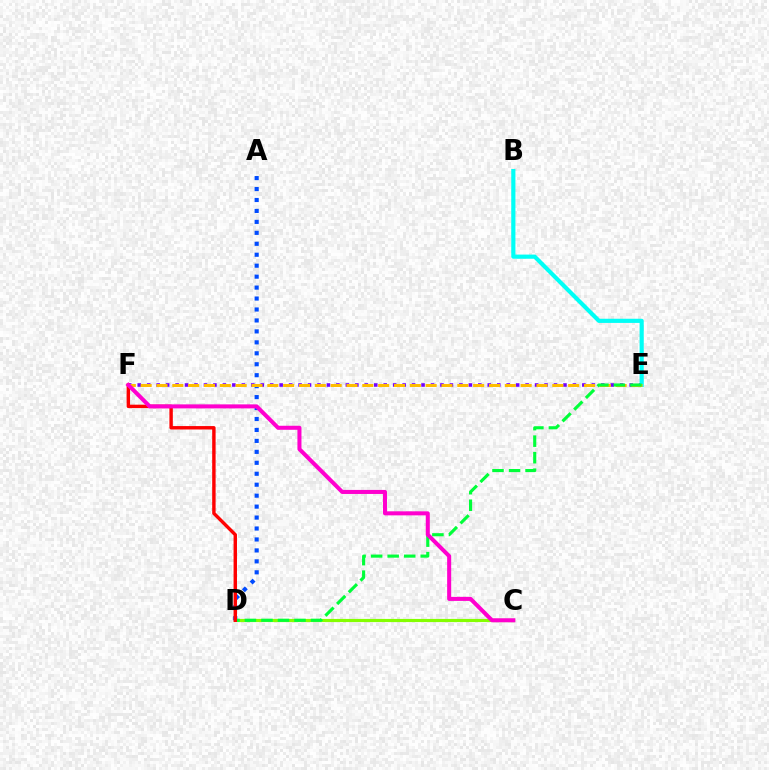{('C', 'D'): [{'color': '#84ff00', 'line_style': 'solid', 'thickness': 2.27}], ('E', 'F'): [{'color': '#7200ff', 'line_style': 'dotted', 'thickness': 2.57}, {'color': '#ffbd00', 'line_style': 'dashed', 'thickness': 2.15}], ('B', 'E'): [{'color': '#00fff6', 'line_style': 'solid', 'thickness': 3.0}], ('A', 'D'): [{'color': '#004bff', 'line_style': 'dotted', 'thickness': 2.98}], ('D', 'E'): [{'color': '#00ff39', 'line_style': 'dashed', 'thickness': 2.25}], ('D', 'F'): [{'color': '#ff0000', 'line_style': 'solid', 'thickness': 2.46}], ('C', 'F'): [{'color': '#ff00cf', 'line_style': 'solid', 'thickness': 2.9}]}